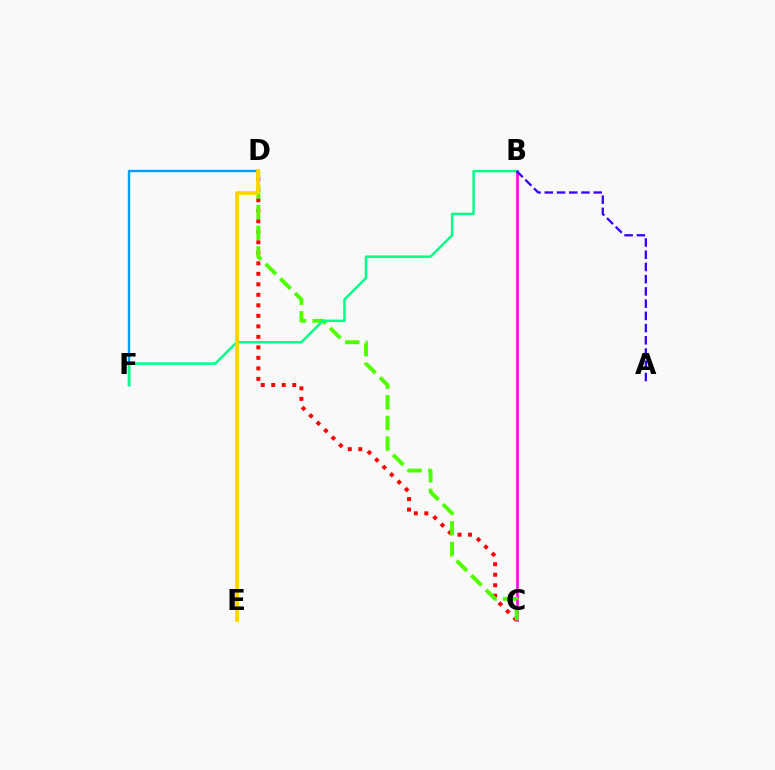{('C', 'D'): [{'color': '#ff0000', 'line_style': 'dotted', 'thickness': 2.85}, {'color': '#4fff00', 'line_style': 'dashed', 'thickness': 2.81}], ('D', 'F'): [{'color': '#009eff', 'line_style': 'solid', 'thickness': 1.72}], ('B', 'C'): [{'color': '#ff00ed', 'line_style': 'solid', 'thickness': 1.89}], ('B', 'F'): [{'color': '#00ff86', 'line_style': 'solid', 'thickness': 1.79}], ('D', 'E'): [{'color': '#ffd500', 'line_style': 'solid', 'thickness': 2.71}], ('A', 'B'): [{'color': '#3700ff', 'line_style': 'dashed', 'thickness': 1.66}]}